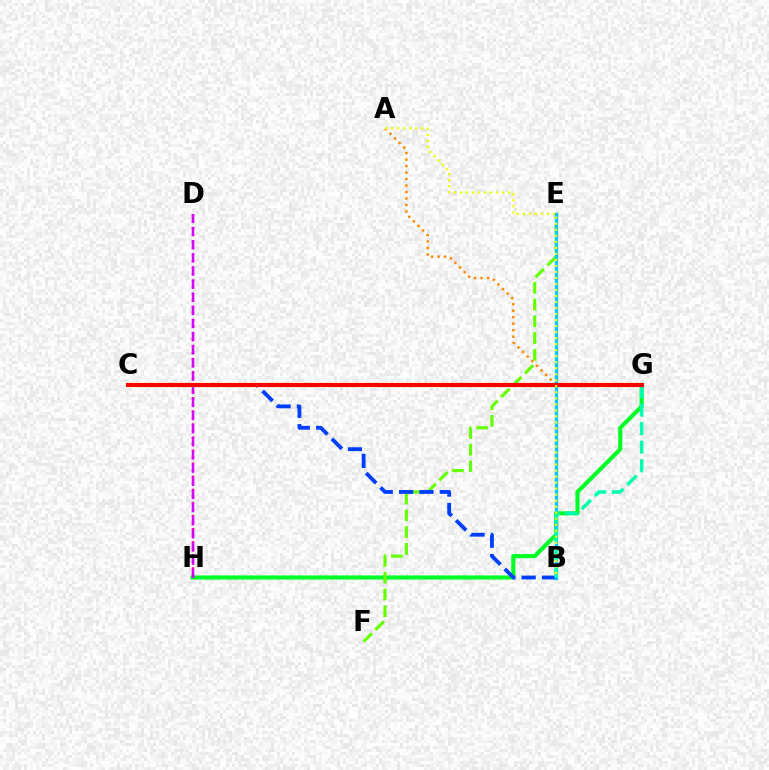{('G', 'H'): [{'color': '#00ff27', 'line_style': 'solid', 'thickness': 2.98}], ('E', 'F'): [{'color': '#66ff00', 'line_style': 'dashed', 'thickness': 2.28}], ('B', 'C'): [{'color': '#003fff', 'line_style': 'dashed', 'thickness': 2.76}], ('D', 'H'): [{'color': '#ff00a0', 'line_style': 'dotted', 'thickness': 1.78}, {'color': '#d600ff', 'line_style': 'dashed', 'thickness': 1.79}], ('A', 'B'): [{'color': '#ff8800', 'line_style': 'dotted', 'thickness': 1.76}, {'color': '#eeff00', 'line_style': 'dotted', 'thickness': 1.64}], ('C', 'G'): [{'color': '#4f00ff', 'line_style': 'dashed', 'thickness': 2.55}, {'color': '#ff0000', 'line_style': 'solid', 'thickness': 2.97}], ('B', 'E'): [{'color': '#00c7ff', 'line_style': 'solid', 'thickness': 2.33}], ('B', 'G'): [{'color': '#00ffaf', 'line_style': 'dashed', 'thickness': 2.52}]}